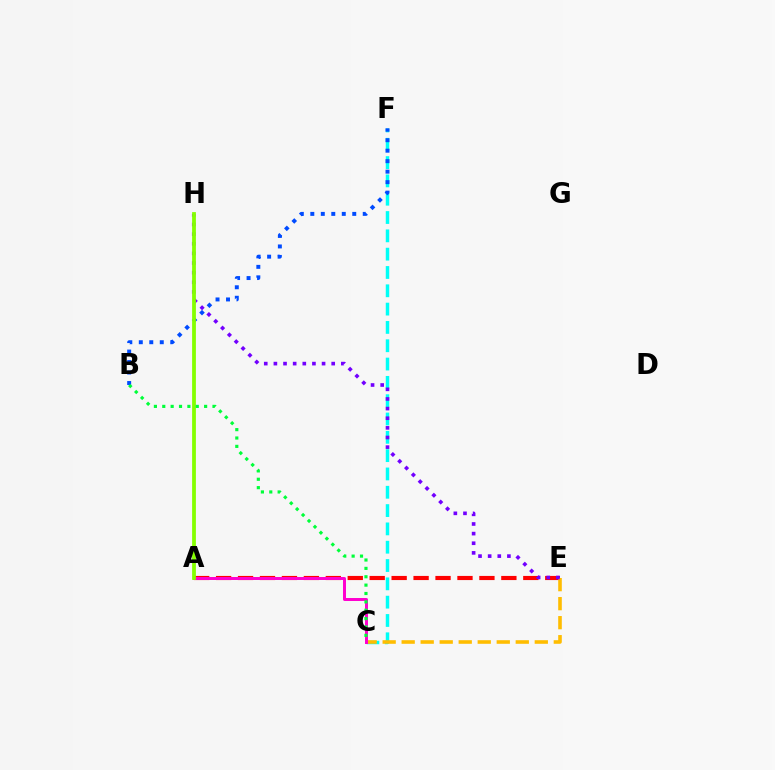{('C', 'F'): [{'color': '#00fff6', 'line_style': 'dashed', 'thickness': 2.49}], ('B', 'F'): [{'color': '#004bff', 'line_style': 'dotted', 'thickness': 2.85}], ('A', 'E'): [{'color': '#ff0000', 'line_style': 'dashed', 'thickness': 2.98}], ('C', 'E'): [{'color': '#ffbd00', 'line_style': 'dashed', 'thickness': 2.58}], ('A', 'C'): [{'color': '#ff00cf', 'line_style': 'solid', 'thickness': 2.14}], ('E', 'H'): [{'color': '#7200ff', 'line_style': 'dotted', 'thickness': 2.62}], ('A', 'H'): [{'color': '#84ff00', 'line_style': 'solid', 'thickness': 2.71}], ('B', 'C'): [{'color': '#00ff39', 'line_style': 'dotted', 'thickness': 2.27}]}